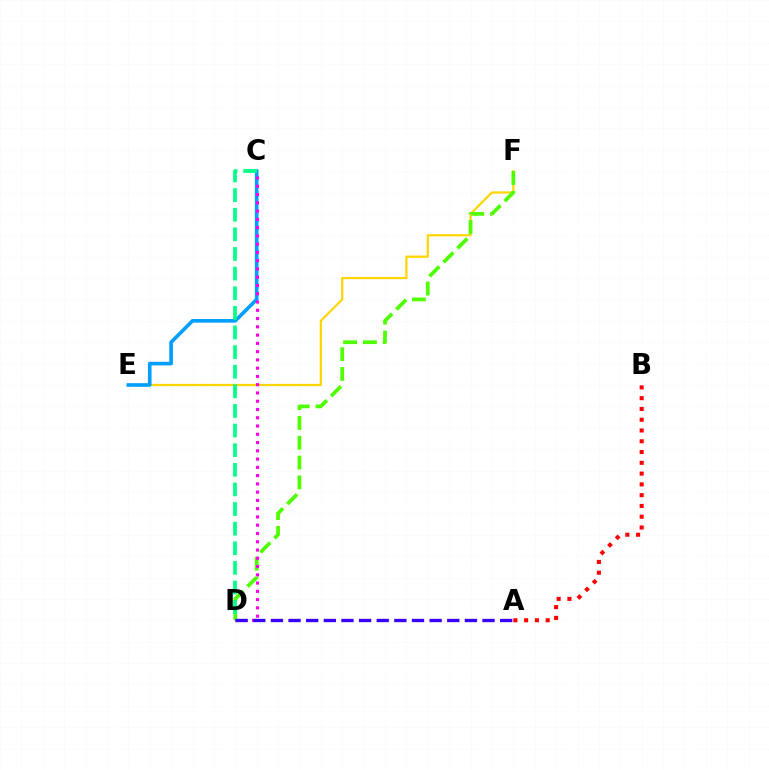{('E', 'F'): [{'color': '#ffd500', 'line_style': 'solid', 'thickness': 1.6}], ('C', 'E'): [{'color': '#009eff', 'line_style': 'solid', 'thickness': 2.62}], ('D', 'F'): [{'color': '#4fff00', 'line_style': 'dashed', 'thickness': 2.69}], ('C', 'D'): [{'color': '#ff00ed', 'line_style': 'dotted', 'thickness': 2.25}, {'color': '#00ff86', 'line_style': 'dashed', 'thickness': 2.67}], ('A', 'B'): [{'color': '#ff0000', 'line_style': 'dotted', 'thickness': 2.93}], ('A', 'D'): [{'color': '#3700ff', 'line_style': 'dashed', 'thickness': 2.4}]}